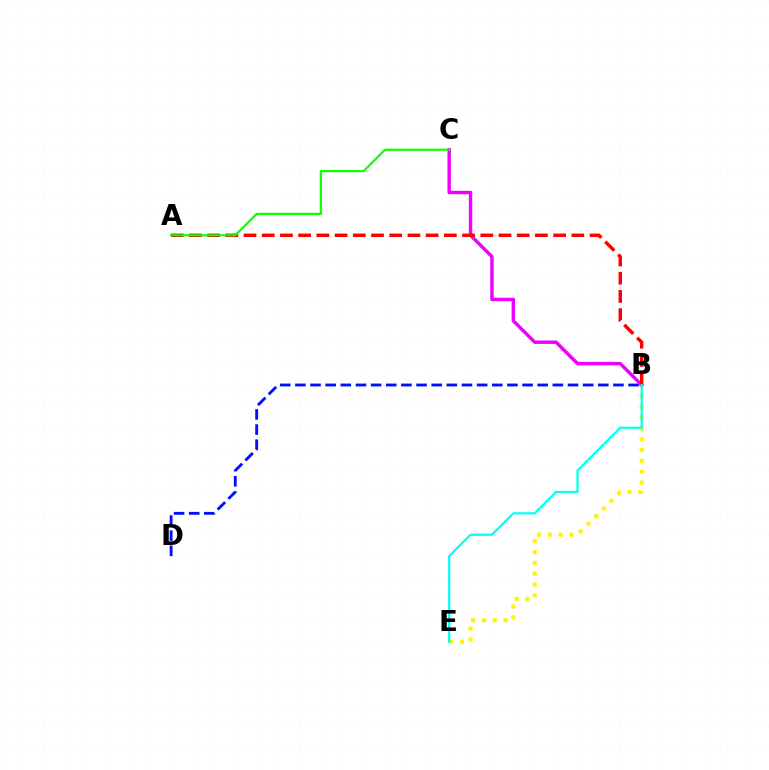{('B', 'D'): [{'color': '#0010ff', 'line_style': 'dashed', 'thickness': 2.06}], ('B', 'E'): [{'color': '#fcf500', 'line_style': 'dotted', 'thickness': 2.94}, {'color': '#00fff6', 'line_style': 'solid', 'thickness': 1.59}], ('B', 'C'): [{'color': '#ee00ff', 'line_style': 'solid', 'thickness': 2.46}], ('A', 'B'): [{'color': '#ff0000', 'line_style': 'dashed', 'thickness': 2.47}], ('A', 'C'): [{'color': '#08ff00', 'line_style': 'solid', 'thickness': 1.55}]}